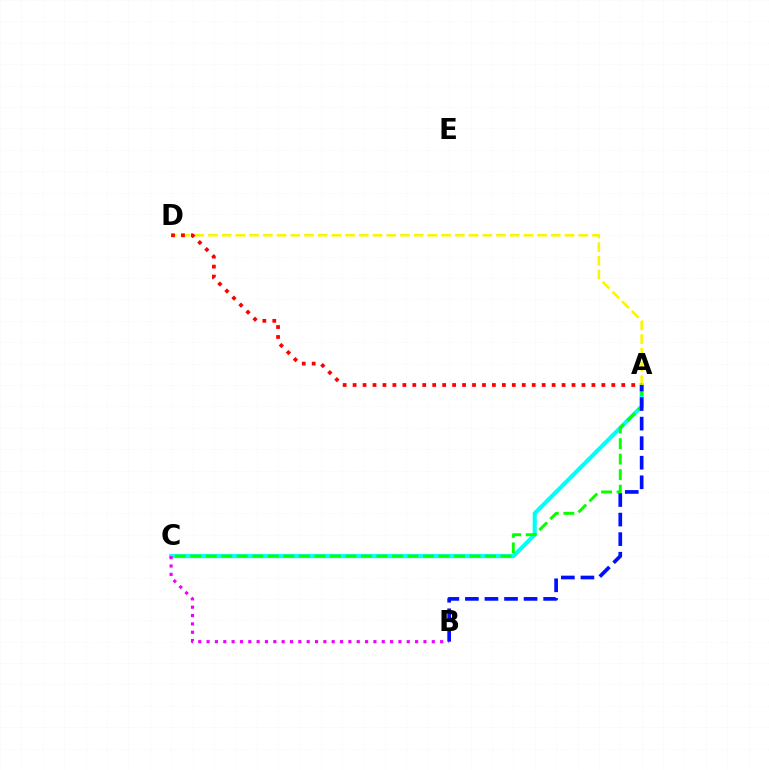{('A', 'C'): [{'color': '#00fff6', 'line_style': 'solid', 'thickness': 2.96}, {'color': '#08ff00', 'line_style': 'dashed', 'thickness': 2.11}], ('B', 'C'): [{'color': '#ee00ff', 'line_style': 'dotted', 'thickness': 2.27}], ('A', 'D'): [{'color': '#fcf500', 'line_style': 'dashed', 'thickness': 1.86}, {'color': '#ff0000', 'line_style': 'dotted', 'thickness': 2.7}], ('A', 'B'): [{'color': '#0010ff', 'line_style': 'dashed', 'thickness': 2.66}]}